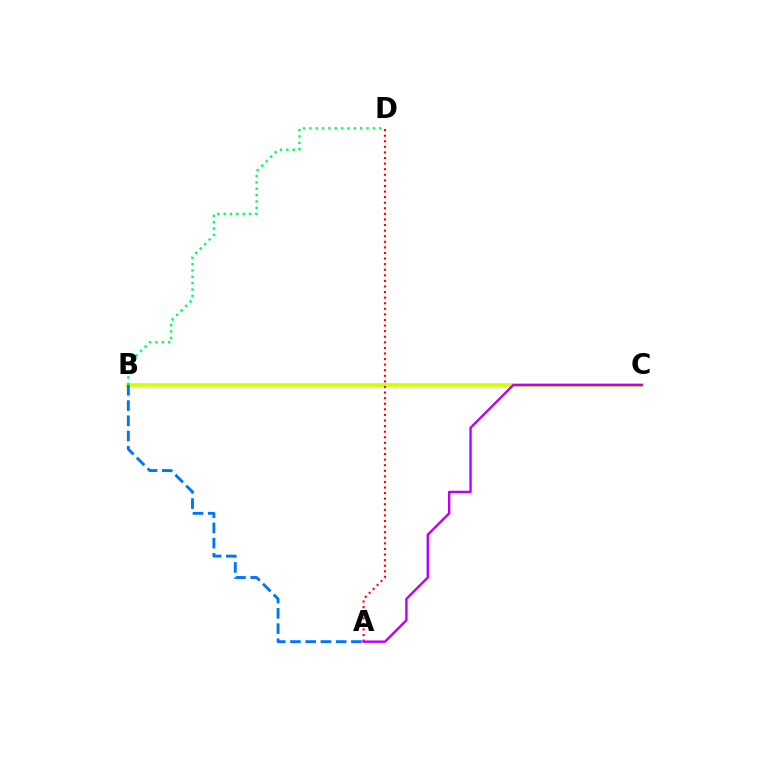{('B', 'C'): [{'color': '#d1ff00', 'line_style': 'solid', 'thickness': 2.67}], ('B', 'D'): [{'color': '#00ff5c', 'line_style': 'dotted', 'thickness': 1.73}], ('A', 'D'): [{'color': '#ff0000', 'line_style': 'dotted', 'thickness': 1.52}], ('A', 'B'): [{'color': '#0074ff', 'line_style': 'dashed', 'thickness': 2.07}], ('A', 'C'): [{'color': '#b900ff', 'line_style': 'solid', 'thickness': 1.72}]}